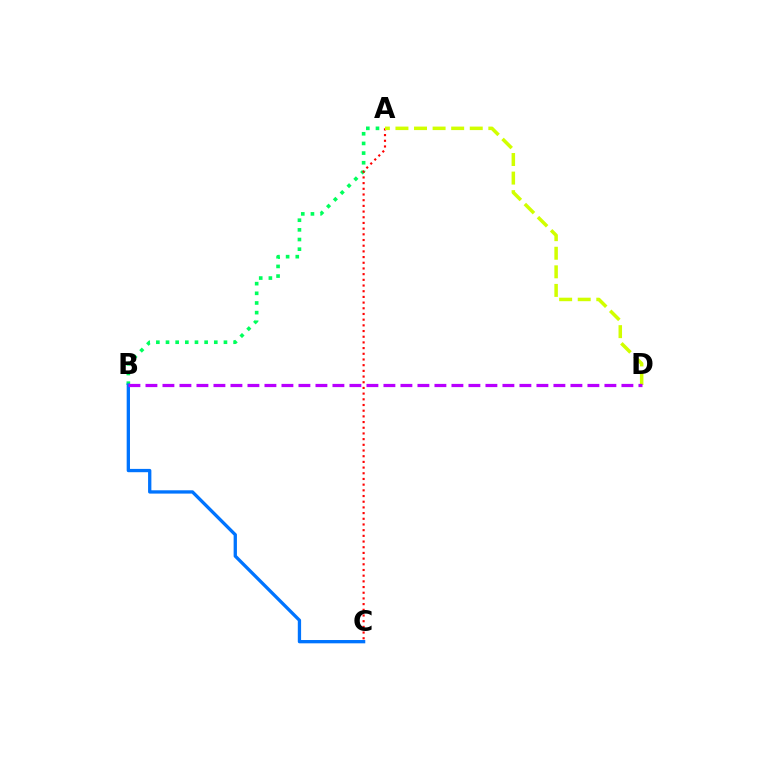{('A', 'B'): [{'color': '#00ff5c', 'line_style': 'dotted', 'thickness': 2.62}], ('B', 'C'): [{'color': '#0074ff', 'line_style': 'solid', 'thickness': 2.38}], ('A', 'C'): [{'color': '#ff0000', 'line_style': 'dotted', 'thickness': 1.55}], ('A', 'D'): [{'color': '#d1ff00', 'line_style': 'dashed', 'thickness': 2.52}], ('B', 'D'): [{'color': '#b900ff', 'line_style': 'dashed', 'thickness': 2.31}]}